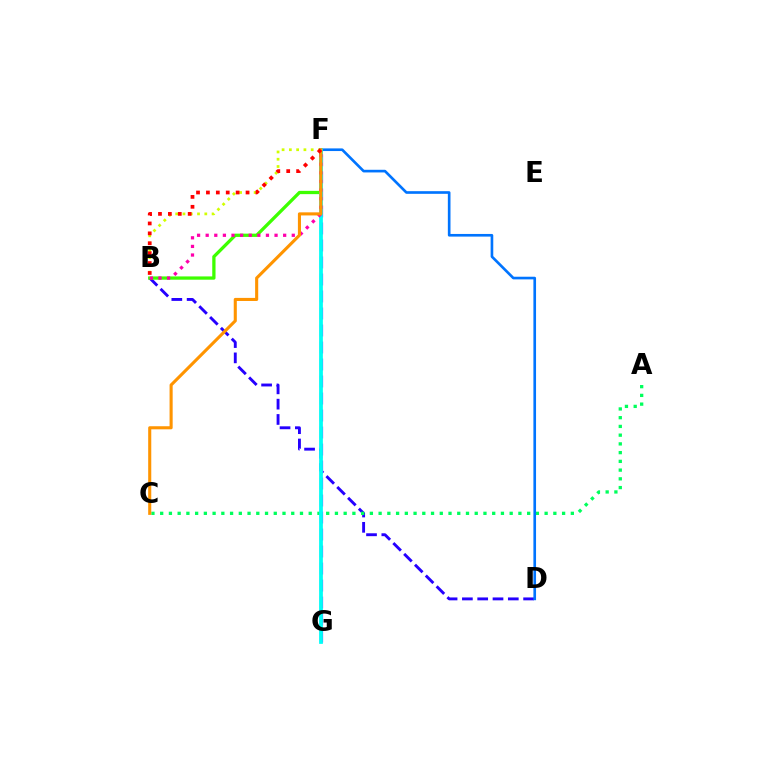{('B', 'F'): [{'color': '#d1ff00', 'line_style': 'dotted', 'thickness': 1.98}, {'color': '#3dff00', 'line_style': 'solid', 'thickness': 2.36}, {'color': '#ff00ac', 'line_style': 'dotted', 'thickness': 2.34}, {'color': '#ff0000', 'line_style': 'dotted', 'thickness': 2.69}], ('B', 'D'): [{'color': '#2500ff', 'line_style': 'dashed', 'thickness': 2.08}], ('F', 'G'): [{'color': '#b900ff', 'line_style': 'dashed', 'thickness': 2.31}, {'color': '#00fff6', 'line_style': 'solid', 'thickness': 2.71}], ('A', 'C'): [{'color': '#00ff5c', 'line_style': 'dotted', 'thickness': 2.37}], ('D', 'F'): [{'color': '#0074ff', 'line_style': 'solid', 'thickness': 1.91}], ('C', 'F'): [{'color': '#ff9400', 'line_style': 'solid', 'thickness': 2.22}]}